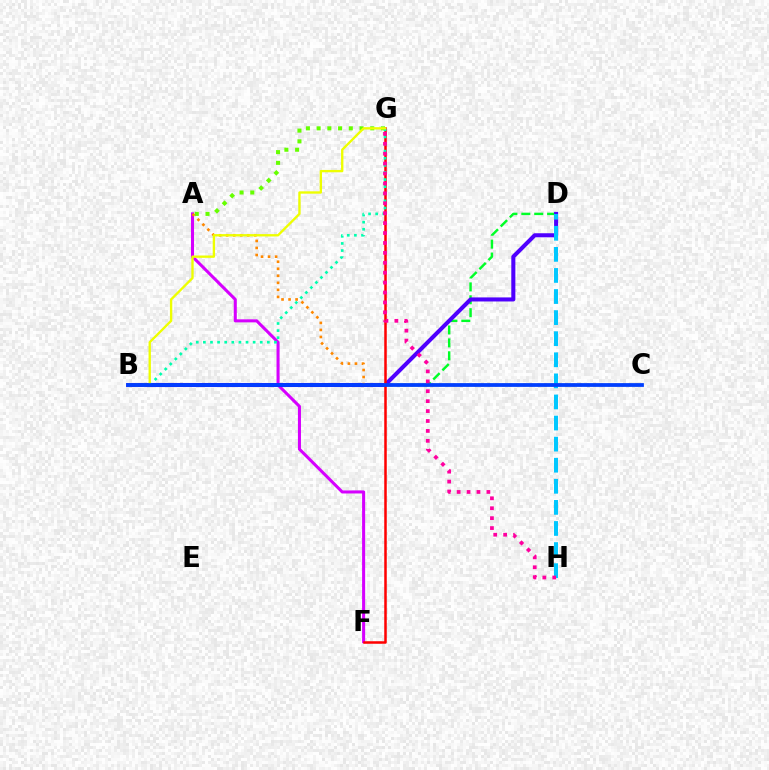{('B', 'D'): [{'color': '#00ff27', 'line_style': 'dashed', 'thickness': 1.75}, {'color': '#4f00ff', 'line_style': 'solid', 'thickness': 2.92}], ('A', 'F'): [{'color': '#d600ff', 'line_style': 'solid', 'thickness': 2.19}], ('A', 'G'): [{'color': '#66ff00', 'line_style': 'dotted', 'thickness': 2.91}], ('F', 'G'): [{'color': '#ff0000', 'line_style': 'solid', 'thickness': 1.81}], ('B', 'G'): [{'color': '#00ffaf', 'line_style': 'dotted', 'thickness': 1.93}, {'color': '#eeff00', 'line_style': 'solid', 'thickness': 1.69}], ('A', 'C'): [{'color': '#ff8800', 'line_style': 'dotted', 'thickness': 1.91}], ('D', 'H'): [{'color': '#00c7ff', 'line_style': 'dashed', 'thickness': 2.86}], ('B', 'C'): [{'color': '#003fff', 'line_style': 'solid', 'thickness': 2.7}], ('G', 'H'): [{'color': '#ff00a0', 'line_style': 'dotted', 'thickness': 2.7}]}